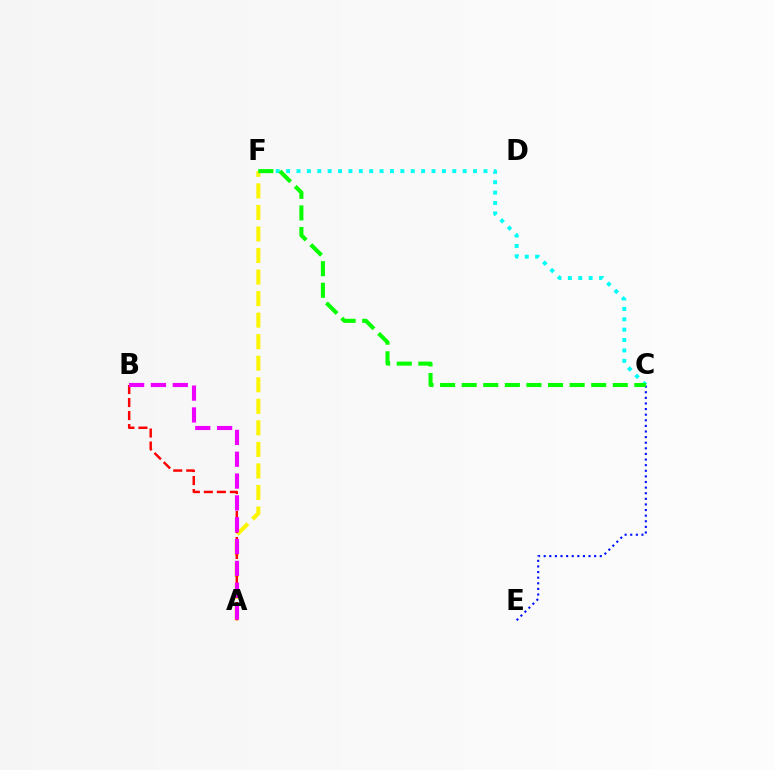{('C', 'F'): [{'color': '#00fff6', 'line_style': 'dotted', 'thickness': 2.82}, {'color': '#08ff00', 'line_style': 'dashed', 'thickness': 2.93}], ('A', 'F'): [{'color': '#fcf500', 'line_style': 'dashed', 'thickness': 2.93}], ('A', 'B'): [{'color': '#ff0000', 'line_style': 'dashed', 'thickness': 1.77}, {'color': '#ee00ff', 'line_style': 'dashed', 'thickness': 2.97}], ('C', 'E'): [{'color': '#0010ff', 'line_style': 'dotted', 'thickness': 1.52}]}